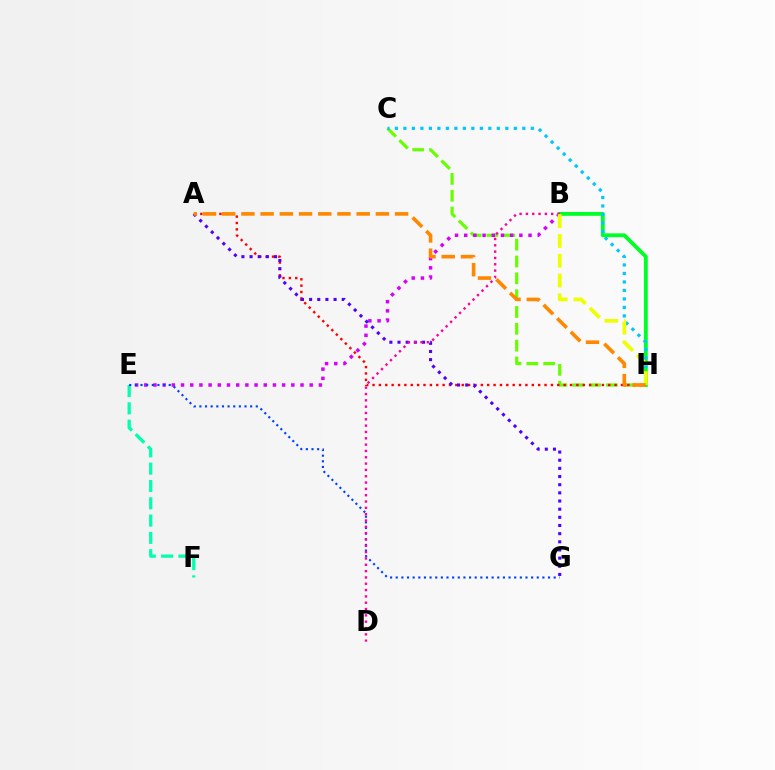{('C', 'H'): [{'color': '#66ff00', 'line_style': 'dashed', 'thickness': 2.29}, {'color': '#00c7ff', 'line_style': 'dotted', 'thickness': 2.31}], ('B', 'E'): [{'color': '#d600ff', 'line_style': 'dotted', 'thickness': 2.5}], ('B', 'H'): [{'color': '#00ff27', 'line_style': 'solid', 'thickness': 2.77}, {'color': '#eeff00', 'line_style': 'dashed', 'thickness': 2.69}], ('A', 'H'): [{'color': '#ff0000', 'line_style': 'dotted', 'thickness': 1.73}, {'color': '#ff8800', 'line_style': 'dashed', 'thickness': 2.61}], ('A', 'G'): [{'color': '#4f00ff', 'line_style': 'dotted', 'thickness': 2.22}], ('E', 'F'): [{'color': '#00ffaf', 'line_style': 'dashed', 'thickness': 2.35}], ('E', 'G'): [{'color': '#003fff', 'line_style': 'dotted', 'thickness': 1.53}], ('B', 'D'): [{'color': '#ff00a0', 'line_style': 'dotted', 'thickness': 1.72}]}